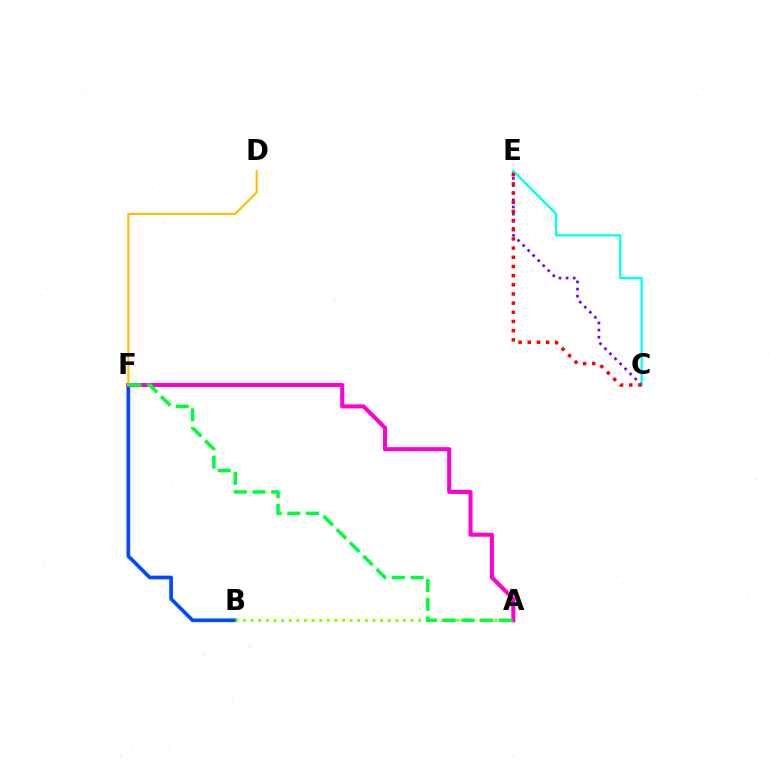{('B', 'F'): [{'color': '#004bff', 'line_style': 'solid', 'thickness': 2.66}], ('A', 'F'): [{'color': '#ff00cf', 'line_style': 'solid', 'thickness': 2.91}, {'color': '#00ff39', 'line_style': 'dashed', 'thickness': 2.54}], ('D', 'F'): [{'color': '#ffbd00', 'line_style': 'solid', 'thickness': 1.51}], ('C', 'E'): [{'color': '#7200ff', 'line_style': 'dotted', 'thickness': 1.94}, {'color': '#00fff6', 'line_style': 'solid', 'thickness': 1.65}, {'color': '#ff0000', 'line_style': 'dotted', 'thickness': 2.49}], ('A', 'B'): [{'color': '#84ff00', 'line_style': 'dotted', 'thickness': 2.07}]}